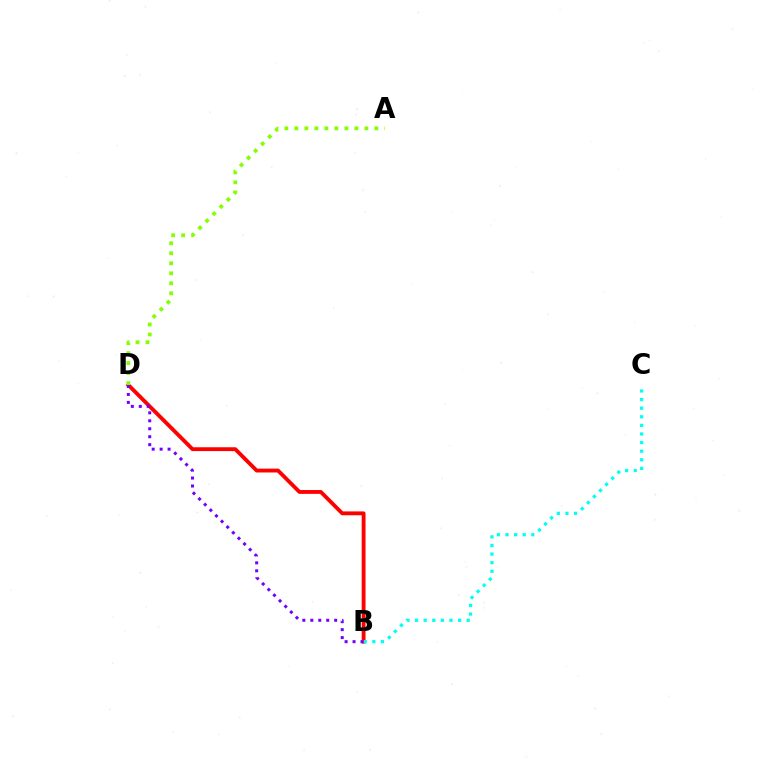{('B', 'D'): [{'color': '#ff0000', 'line_style': 'solid', 'thickness': 2.77}, {'color': '#7200ff', 'line_style': 'dotted', 'thickness': 2.16}], ('B', 'C'): [{'color': '#00fff6', 'line_style': 'dotted', 'thickness': 2.34}], ('A', 'D'): [{'color': '#84ff00', 'line_style': 'dotted', 'thickness': 2.72}]}